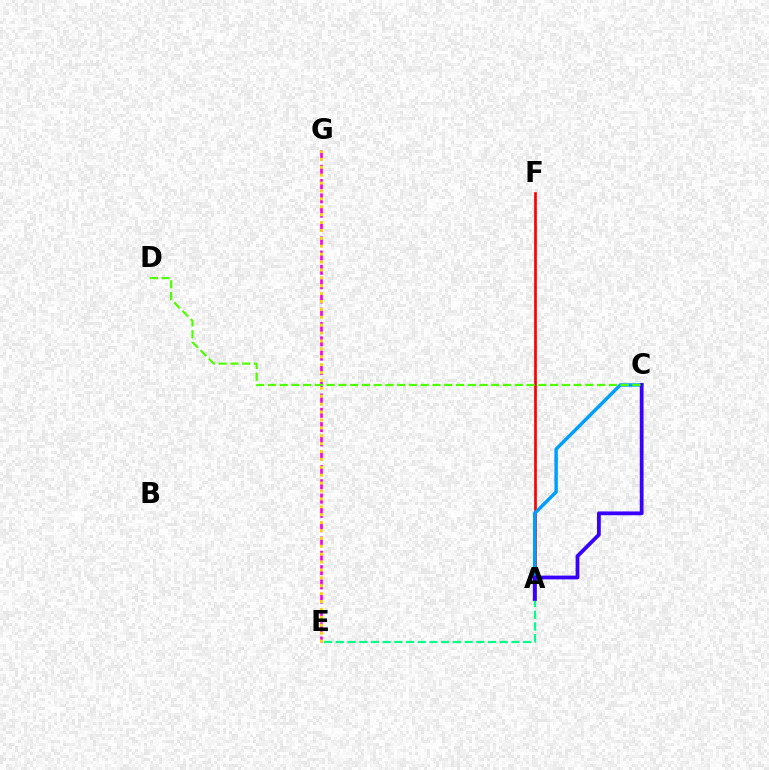{('A', 'F'): [{'color': '#ff0000', 'line_style': 'solid', 'thickness': 1.94}], ('E', 'G'): [{'color': '#ff00ed', 'line_style': 'dashed', 'thickness': 1.94}, {'color': '#ffd500', 'line_style': 'dotted', 'thickness': 2.15}], ('A', 'C'): [{'color': '#009eff', 'line_style': 'solid', 'thickness': 2.5}, {'color': '#3700ff', 'line_style': 'solid', 'thickness': 2.73}], ('A', 'E'): [{'color': '#00ff86', 'line_style': 'dashed', 'thickness': 1.59}], ('C', 'D'): [{'color': '#4fff00', 'line_style': 'dashed', 'thickness': 1.6}]}